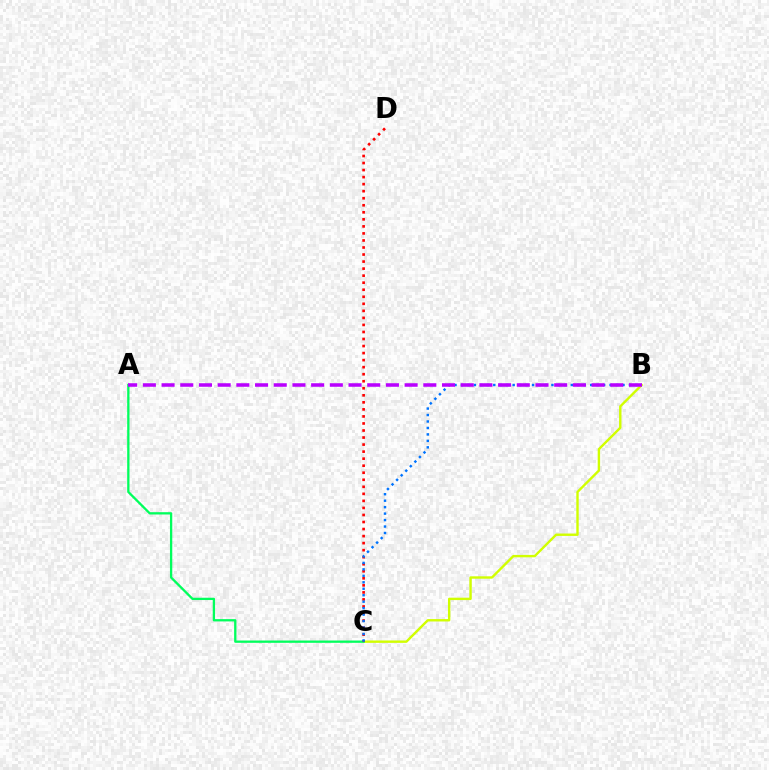{('B', 'C'): [{'color': '#d1ff00', 'line_style': 'solid', 'thickness': 1.72}, {'color': '#0074ff', 'line_style': 'dotted', 'thickness': 1.76}], ('A', 'C'): [{'color': '#00ff5c', 'line_style': 'solid', 'thickness': 1.65}], ('C', 'D'): [{'color': '#ff0000', 'line_style': 'dotted', 'thickness': 1.91}], ('A', 'B'): [{'color': '#b900ff', 'line_style': 'dashed', 'thickness': 2.54}]}